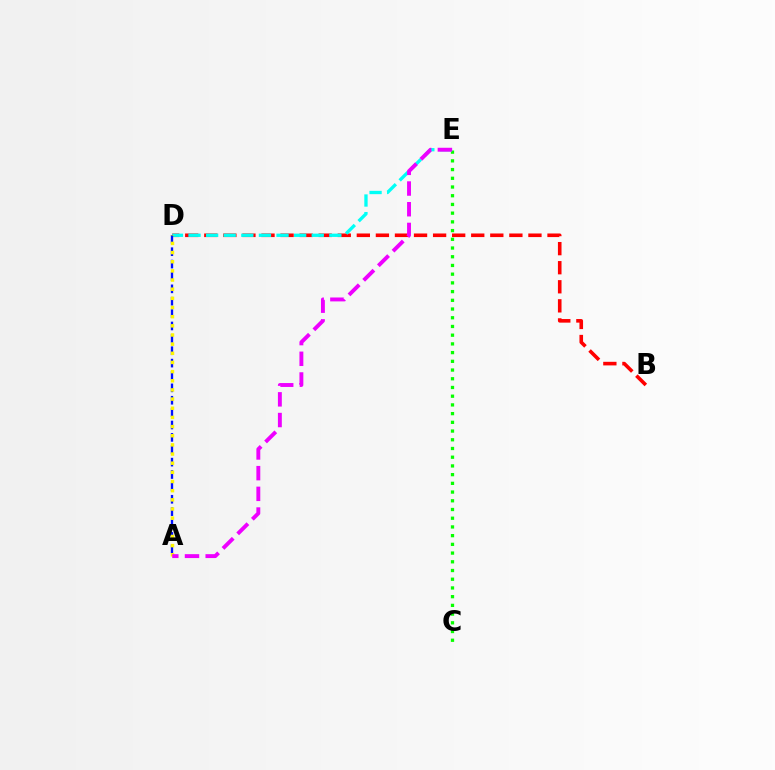{('B', 'D'): [{'color': '#ff0000', 'line_style': 'dashed', 'thickness': 2.59}], ('C', 'E'): [{'color': '#08ff00', 'line_style': 'dotted', 'thickness': 2.37}], ('D', 'E'): [{'color': '#00fff6', 'line_style': 'dashed', 'thickness': 2.39}], ('A', 'D'): [{'color': '#0010ff', 'line_style': 'dashed', 'thickness': 1.68}, {'color': '#fcf500', 'line_style': 'dotted', 'thickness': 2.49}], ('A', 'E'): [{'color': '#ee00ff', 'line_style': 'dashed', 'thickness': 2.81}]}